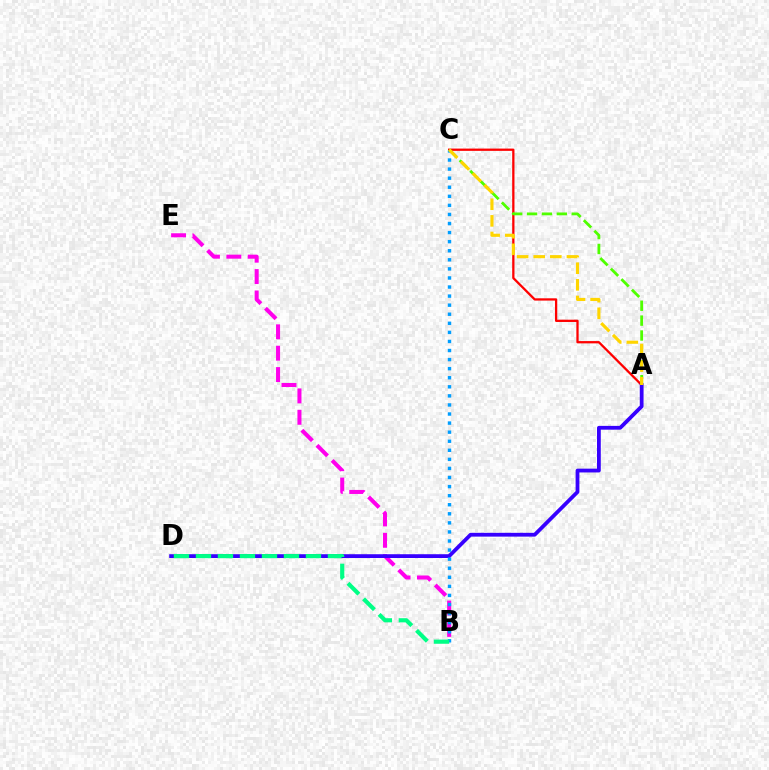{('B', 'E'): [{'color': '#ff00ed', 'line_style': 'dashed', 'thickness': 2.9}], ('A', 'C'): [{'color': '#ff0000', 'line_style': 'solid', 'thickness': 1.64}, {'color': '#4fff00', 'line_style': 'dashed', 'thickness': 2.02}, {'color': '#ffd500', 'line_style': 'dashed', 'thickness': 2.26}], ('A', 'D'): [{'color': '#3700ff', 'line_style': 'solid', 'thickness': 2.73}], ('B', 'C'): [{'color': '#009eff', 'line_style': 'dotted', 'thickness': 2.46}], ('B', 'D'): [{'color': '#00ff86', 'line_style': 'dashed', 'thickness': 2.99}]}